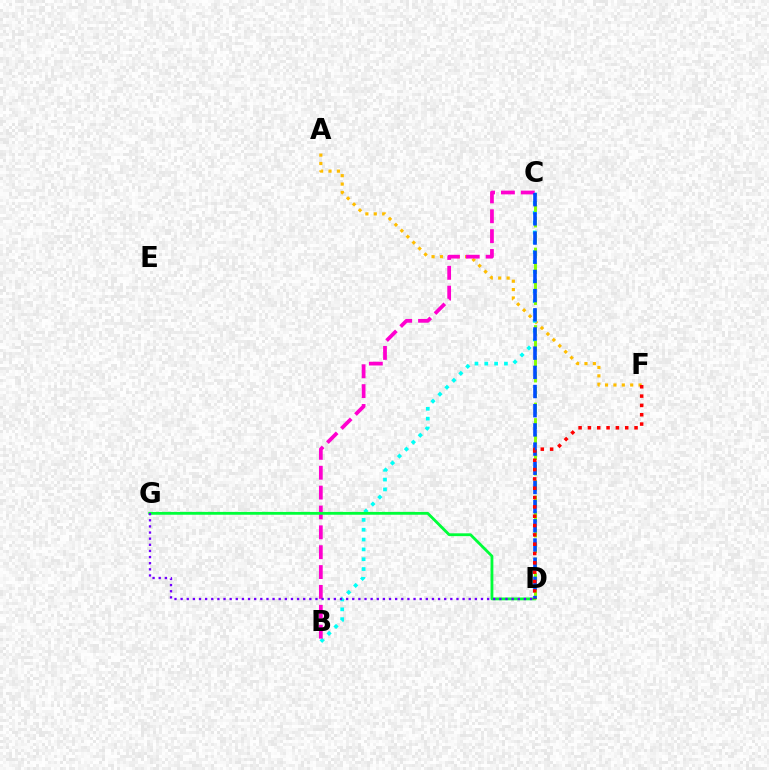{('A', 'F'): [{'color': '#ffbd00', 'line_style': 'dotted', 'thickness': 2.28}], ('B', 'C'): [{'color': '#00fff6', 'line_style': 'dotted', 'thickness': 2.67}, {'color': '#ff00cf', 'line_style': 'dashed', 'thickness': 2.7}], ('D', 'G'): [{'color': '#00ff39', 'line_style': 'solid', 'thickness': 2.03}, {'color': '#7200ff', 'line_style': 'dotted', 'thickness': 1.67}], ('C', 'D'): [{'color': '#84ff00', 'line_style': 'dashed', 'thickness': 2.11}, {'color': '#004bff', 'line_style': 'dashed', 'thickness': 2.61}], ('D', 'F'): [{'color': '#ff0000', 'line_style': 'dotted', 'thickness': 2.53}]}